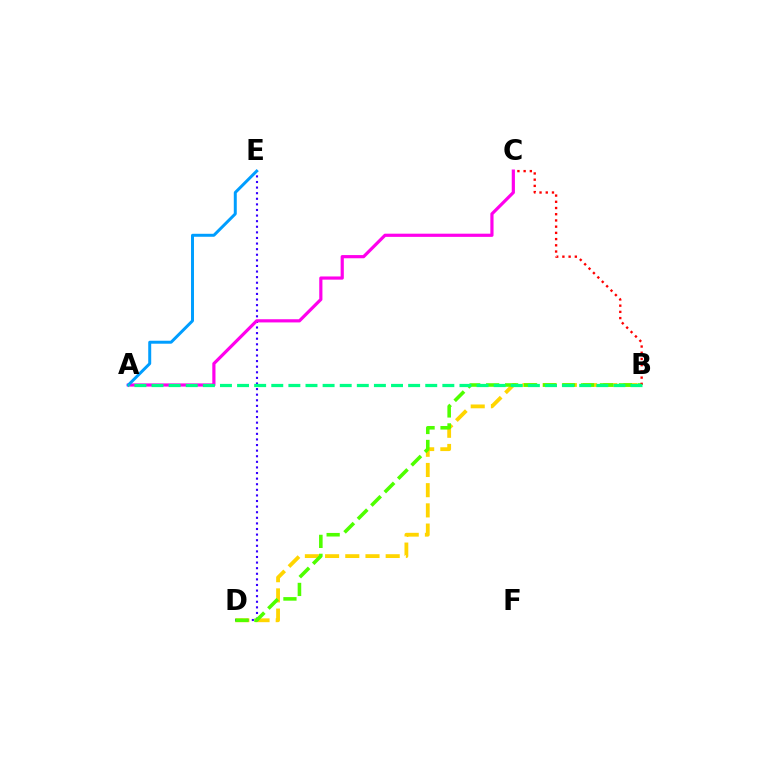{('B', 'D'): [{'color': '#ffd500', 'line_style': 'dashed', 'thickness': 2.74}, {'color': '#4fff00', 'line_style': 'dashed', 'thickness': 2.58}], ('D', 'E'): [{'color': '#3700ff', 'line_style': 'dotted', 'thickness': 1.52}], ('A', 'C'): [{'color': '#ff00ed', 'line_style': 'solid', 'thickness': 2.3}], ('A', 'E'): [{'color': '#009eff', 'line_style': 'solid', 'thickness': 2.14}], ('B', 'C'): [{'color': '#ff0000', 'line_style': 'dotted', 'thickness': 1.69}], ('A', 'B'): [{'color': '#00ff86', 'line_style': 'dashed', 'thickness': 2.32}]}